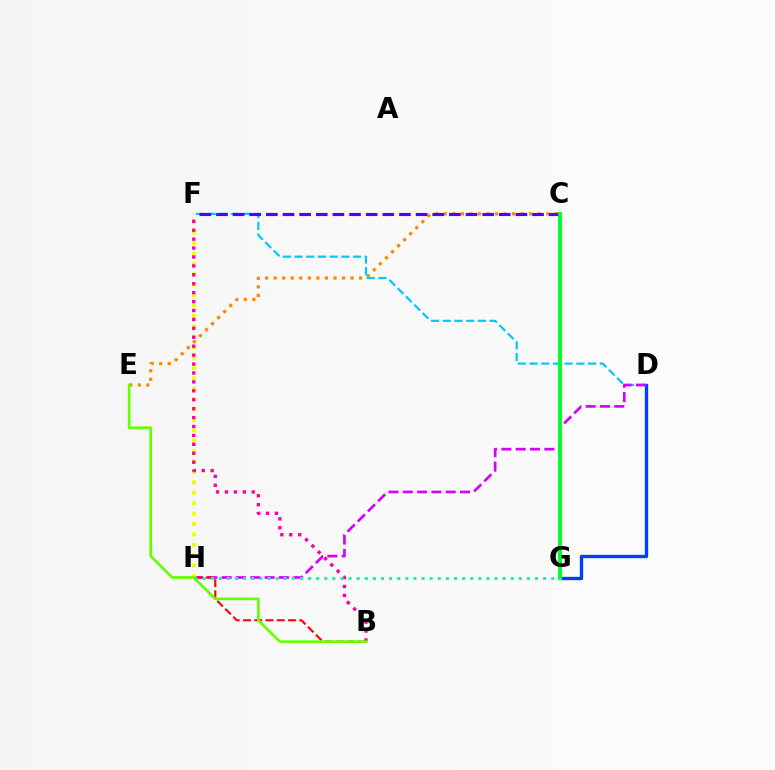{('D', 'G'): [{'color': '#003fff', 'line_style': 'solid', 'thickness': 2.41}], ('C', 'E'): [{'color': '#ff8800', 'line_style': 'dotted', 'thickness': 2.32}], ('D', 'F'): [{'color': '#00c7ff', 'line_style': 'dashed', 'thickness': 1.59}], ('D', 'H'): [{'color': '#d600ff', 'line_style': 'dashed', 'thickness': 1.94}], ('B', 'H'): [{'color': '#ff0000', 'line_style': 'dashed', 'thickness': 1.53}], ('C', 'F'): [{'color': '#4f00ff', 'line_style': 'dashed', 'thickness': 2.26}], ('C', 'G'): [{'color': '#00ff27', 'line_style': 'solid', 'thickness': 2.85}], ('F', 'H'): [{'color': '#eeff00', 'line_style': 'dotted', 'thickness': 2.83}], ('B', 'F'): [{'color': '#ff00a0', 'line_style': 'dotted', 'thickness': 2.42}], ('B', 'E'): [{'color': '#66ff00', 'line_style': 'solid', 'thickness': 1.95}], ('G', 'H'): [{'color': '#00ffaf', 'line_style': 'dotted', 'thickness': 2.2}]}